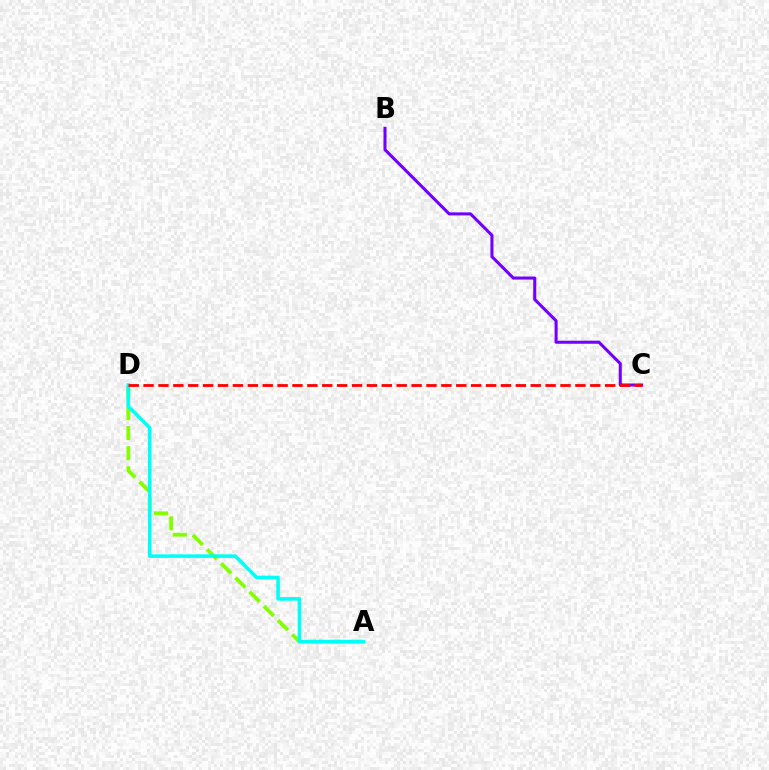{('A', 'D'): [{'color': '#84ff00', 'line_style': 'dashed', 'thickness': 2.73}, {'color': '#00fff6', 'line_style': 'solid', 'thickness': 2.57}], ('B', 'C'): [{'color': '#7200ff', 'line_style': 'solid', 'thickness': 2.2}], ('C', 'D'): [{'color': '#ff0000', 'line_style': 'dashed', 'thickness': 2.02}]}